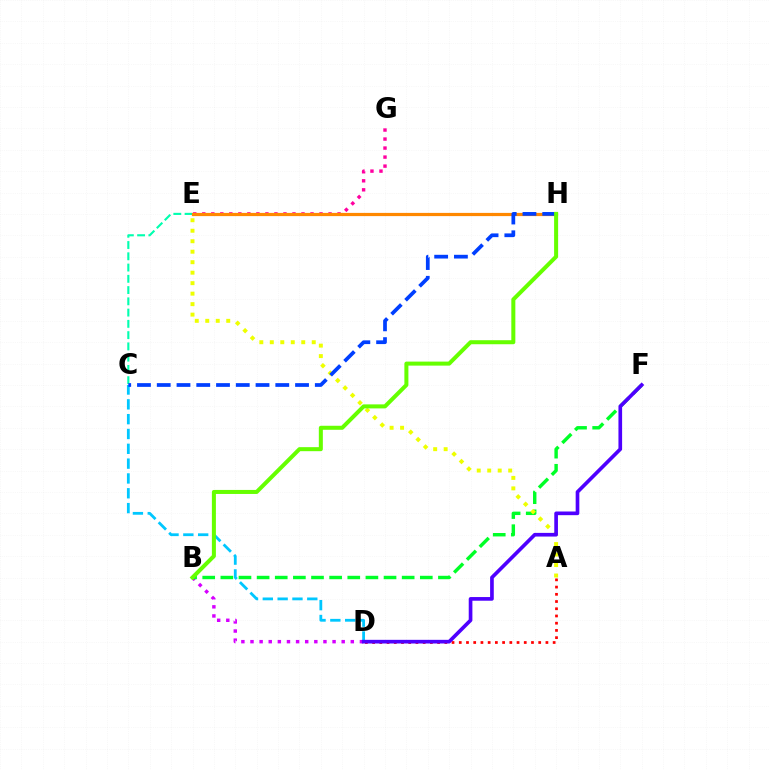{('C', 'E'): [{'color': '#00ffaf', 'line_style': 'dashed', 'thickness': 1.53}], ('B', 'D'): [{'color': '#d600ff', 'line_style': 'dotted', 'thickness': 2.48}], ('C', 'D'): [{'color': '#00c7ff', 'line_style': 'dashed', 'thickness': 2.01}], ('B', 'F'): [{'color': '#00ff27', 'line_style': 'dashed', 'thickness': 2.46}], ('A', 'D'): [{'color': '#ff0000', 'line_style': 'dotted', 'thickness': 1.96}], ('E', 'G'): [{'color': '#ff00a0', 'line_style': 'dotted', 'thickness': 2.45}], ('E', 'H'): [{'color': '#ff8800', 'line_style': 'solid', 'thickness': 2.31}], ('A', 'E'): [{'color': '#eeff00', 'line_style': 'dotted', 'thickness': 2.85}], ('D', 'F'): [{'color': '#4f00ff', 'line_style': 'solid', 'thickness': 2.64}], ('C', 'H'): [{'color': '#003fff', 'line_style': 'dashed', 'thickness': 2.68}], ('B', 'H'): [{'color': '#66ff00', 'line_style': 'solid', 'thickness': 2.9}]}